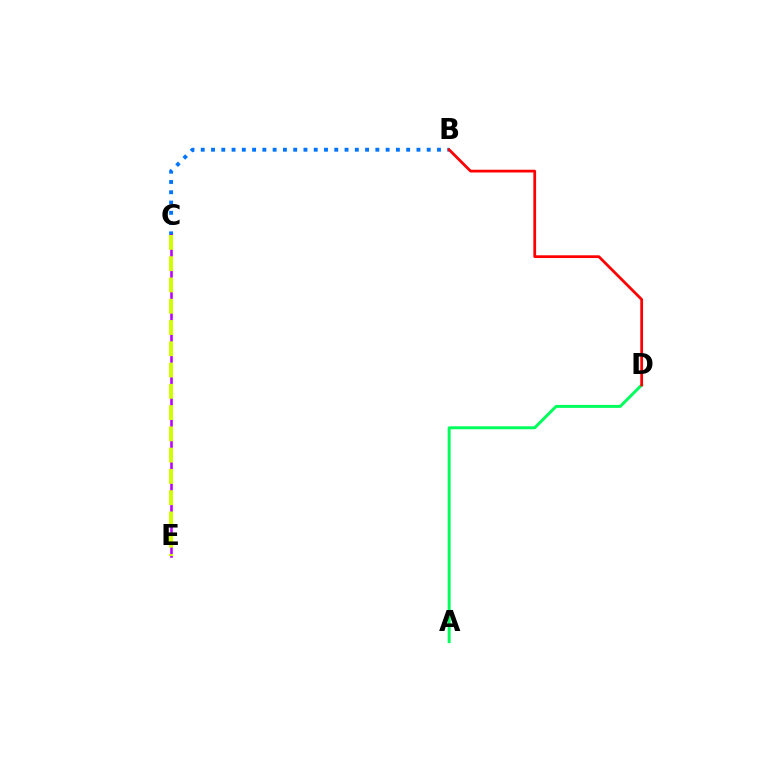{('B', 'C'): [{'color': '#0074ff', 'line_style': 'dotted', 'thickness': 2.79}], ('C', 'E'): [{'color': '#b900ff', 'line_style': 'solid', 'thickness': 1.85}, {'color': '#d1ff00', 'line_style': 'dashed', 'thickness': 2.89}], ('A', 'D'): [{'color': '#00ff5c', 'line_style': 'solid', 'thickness': 2.13}], ('B', 'D'): [{'color': '#ff0000', 'line_style': 'solid', 'thickness': 1.99}]}